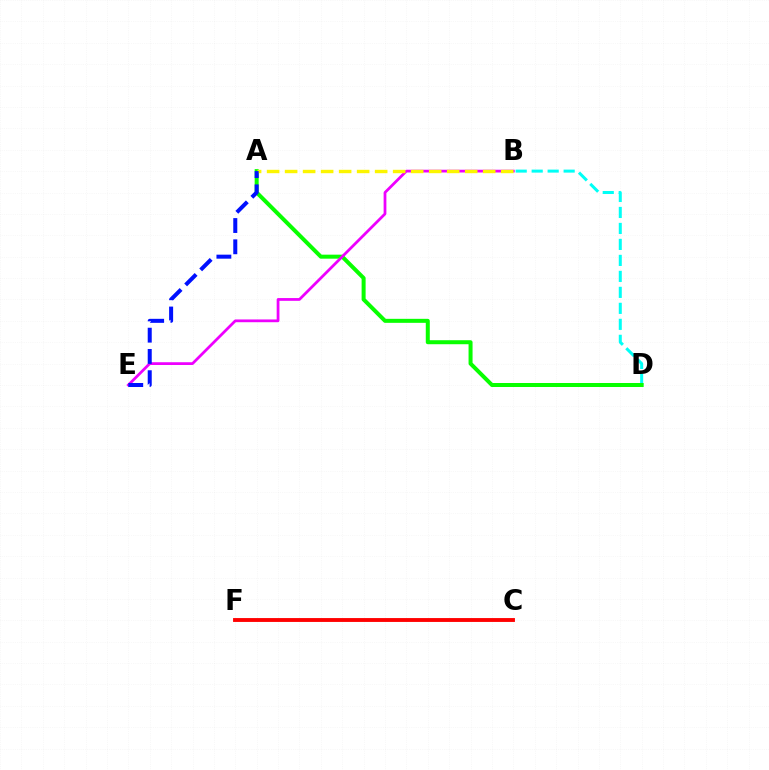{('B', 'D'): [{'color': '#00fff6', 'line_style': 'dashed', 'thickness': 2.17}], ('A', 'D'): [{'color': '#08ff00', 'line_style': 'solid', 'thickness': 2.88}], ('B', 'E'): [{'color': '#ee00ff', 'line_style': 'solid', 'thickness': 1.99}], ('A', 'B'): [{'color': '#fcf500', 'line_style': 'dashed', 'thickness': 2.45}], ('A', 'E'): [{'color': '#0010ff', 'line_style': 'dashed', 'thickness': 2.89}], ('C', 'F'): [{'color': '#ff0000', 'line_style': 'solid', 'thickness': 2.78}]}